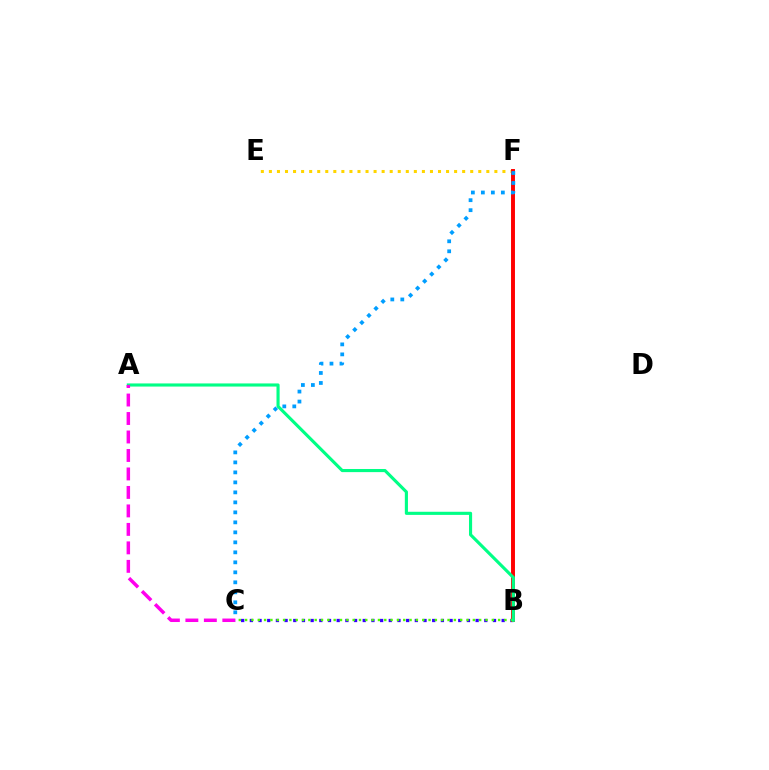{('E', 'F'): [{'color': '#ffd500', 'line_style': 'dotted', 'thickness': 2.19}], ('B', 'C'): [{'color': '#3700ff', 'line_style': 'dotted', 'thickness': 2.36}, {'color': '#4fff00', 'line_style': 'dotted', 'thickness': 1.72}], ('B', 'F'): [{'color': '#ff0000', 'line_style': 'solid', 'thickness': 2.83}], ('C', 'F'): [{'color': '#009eff', 'line_style': 'dotted', 'thickness': 2.72}], ('A', 'B'): [{'color': '#00ff86', 'line_style': 'solid', 'thickness': 2.25}], ('A', 'C'): [{'color': '#ff00ed', 'line_style': 'dashed', 'thickness': 2.51}]}